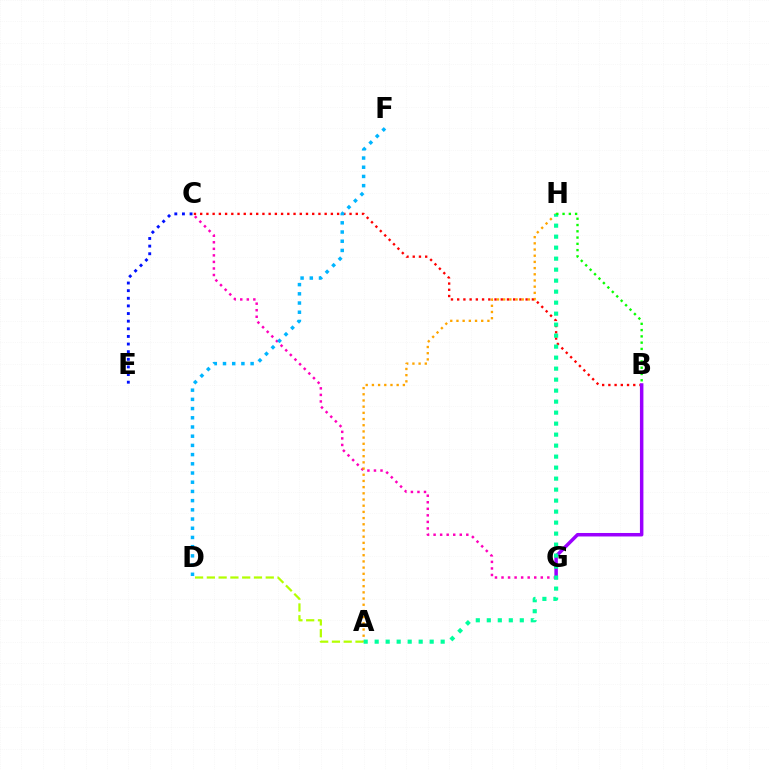{('B', 'C'): [{'color': '#ff0000', 'line_style': 'dotted', 'thickness': 1.69}], ('B', 'G'): [{'color': '#9b00ff', 'line_style': 'solid', 'thickness': 2.51}], ('C', 'G'): [{'color': '#ff00bd', 'line_style': 'dotted', 'thickness': 1.78}], ('A', 'D'): [{'color': '#b3ff00', 'line_style': 'dashed', 'thickness': 1.6}], ('A', 'H'): [{'color': '#ffa500', 'line_style': 'dotted', 'thickness': 1.68}, {'color': '#00ff9d', 'line_style': 'dotted', 'thickness': 2.99}], ('D', 'F'): [{'color': '#00b5ff', 'line_style': 'dotted', 'thickness': 2.5}], ('C', 'E'): [{'color': '#0010ff', 'line_style': 'dotted', 'thickness': 2.07}], ('B', 'H'): [{'color': '#08ff00', 'line_style': 'dotted', 'thickness': 1.7}]}